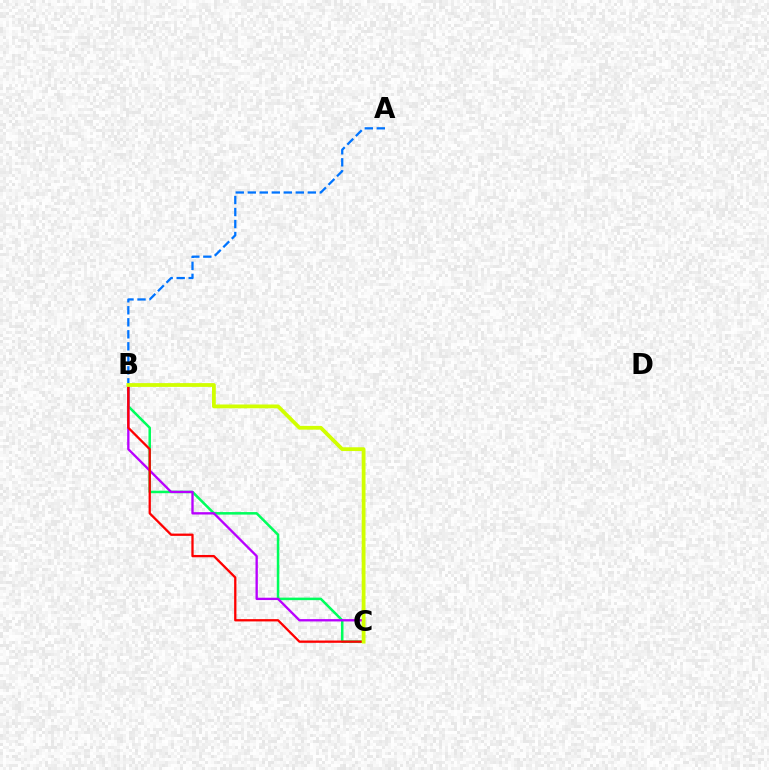{('B', 'C'): [{'color': '#00ff5c', 'line_style': 'solid', 'thickness': 1.82}, {'color': '#b900ff', 'line_style': 'solid', 'thickness': 1.68}, {'color': '#ff0000', 'line_style': 'solid', 'thickness': 1.65}, {'color': '#d1ff00', 'line_style': 'solid', 'thickness': 2.72}], ('A', 'B'): [{'color': '#0074ff', 'line_style': 'dashed', 'thickness': 1.63}]}